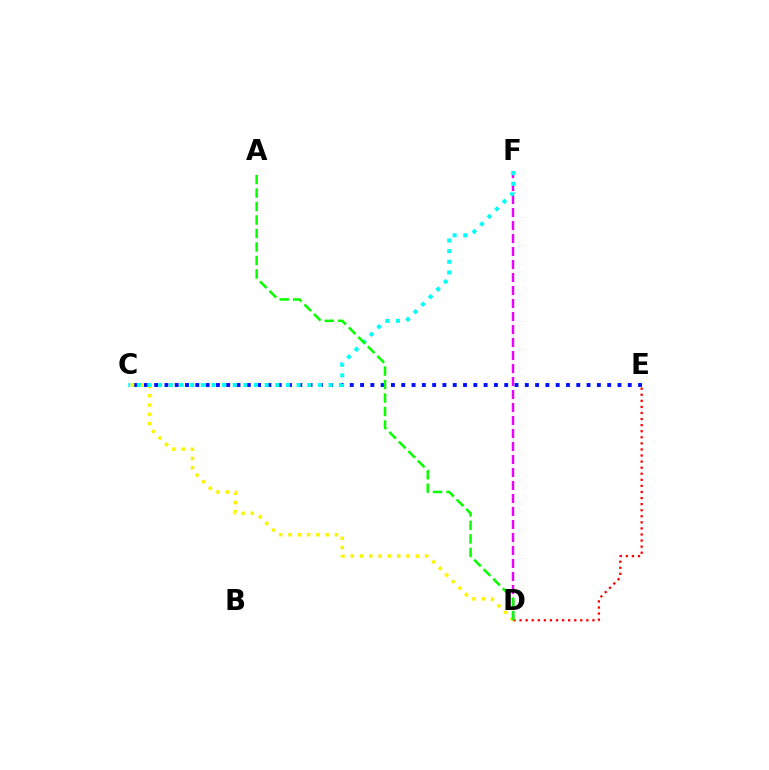{('D', 'E'): [{'color': '#ff0000', 'line_style': 'dotted', 'thickness': 1.65}], ('C', 'E'): [{'color': '#0010ff', 'line_style': 'dotted', 'thickness': 2.8}], ('C', 'D'): [{'color': '#fcf500', 'line_style': 'dotted', 'thickness': 2.53}], ('D', 'F'): [{'color': '#ee00ff', 'line_style': 'dashed', 'thickness': 1.77}], ('C', 'F'): [{'color': '#00fff6', 'line_style': 'dotted', 'thickness': 2.89}], ('A', 'D'): [{'color': '#08ff00', 'line_style': 'dashed', 'thickness': 1.83}]}